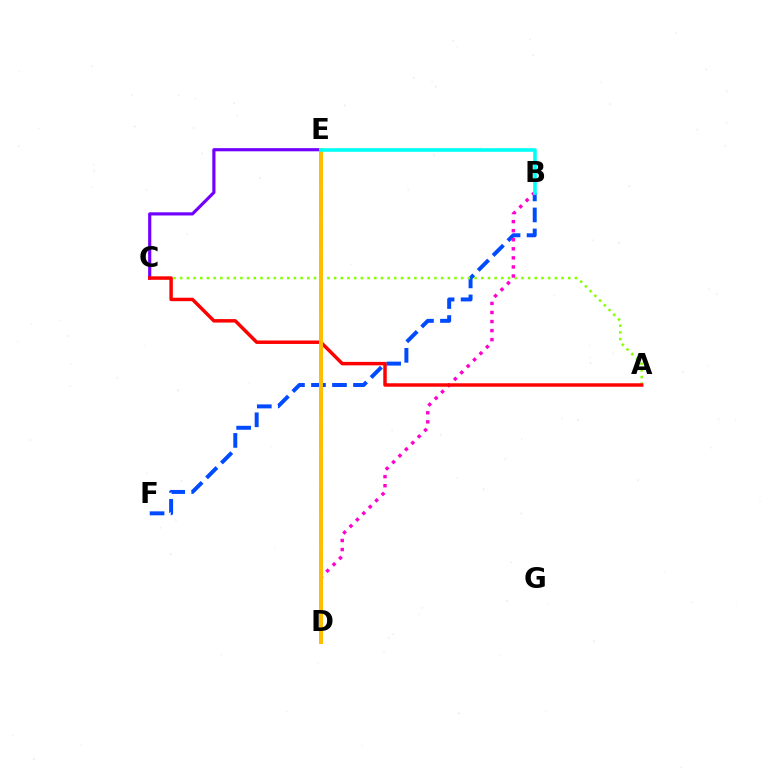{('B', 'F'): [{'color': '#004bff', 'line_style': 'dashed', 'thickness': 2.85}], ('A', 'C'): [{'color': '#84ff00', 'line_style': 'dotted', 'thickness': 1.82}, {'color': '#ff0000', 'line_style': 'solid', 'thickness': 2.49}], ('C', 'E'): [{'color': '#7200ff', 'line_style': 'solid', 'thickness': 2.27}], ('B', 'D'): [{'color': '#ff00cf', 'line_style': 'dotted', 'thickness': 2.46}], ('D', 'E'): [{'color': '#00ff39', 'line_style': 'dotted', 'thickness': 2.86}, {'color': '#ffbd00', 'line_style': 'solid', 'thickness': 2.85}], ('B', 'E'): [{'color': '#00fff6', 'line_style': 'solid', 'thickness': 2.58}]}